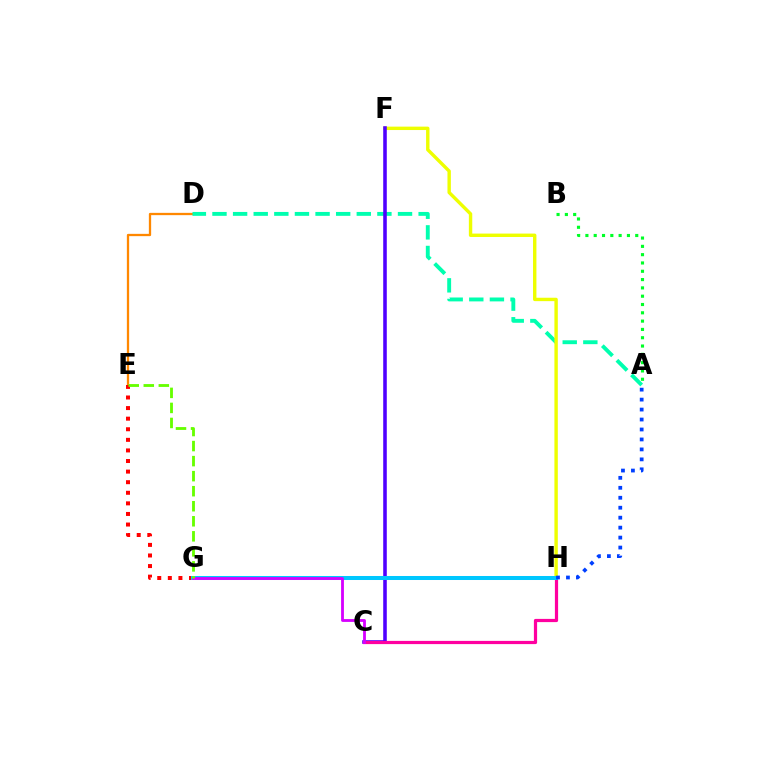{('D', 'E'): [{'color': '#ff8800', 'line_style': 'solid', 'thickness': 1.65}], ('A', 'D'): [{'color': '#00ffaf', 'line_style': 'dashed', 'thickness': 2.8}], ('E', 'G'): [{'color': '#ff0000', 'line_style': 'dotted', 'thickness': 2.88}, {'color': '#66ff00', 'line_style': 'dashed', 'thickness': 2.04}], ('F', 'H'): [{'color': '#eeff00', 'line_style': 'solid', 'thickness': 2.45}], ('C', 'F'): [{'color': '#4f00ff', 'line_style': 'solid', 'thickness': 2.57}], ('C', 'H'): [{'color': '#ff00a0', 'line_style': 'solid', 'thickness': 2.31}], ('G', 'H'): [{'color': '#00c7ff', 'line_style': 'solid', 'thickness': 2.89}], ('A', 'B'): [{'color': '#00ff27', 'line_style': 'dotted', 'thickness': 2.26}], ('C', 'G'): [{'color': '#d600ff', 'line_style': 'solid', 'thickness': 2.03}], ('A', 'H'): [{'color': '#003fff', 'line_style': 'dotted', 'thickness': 2.71}]}